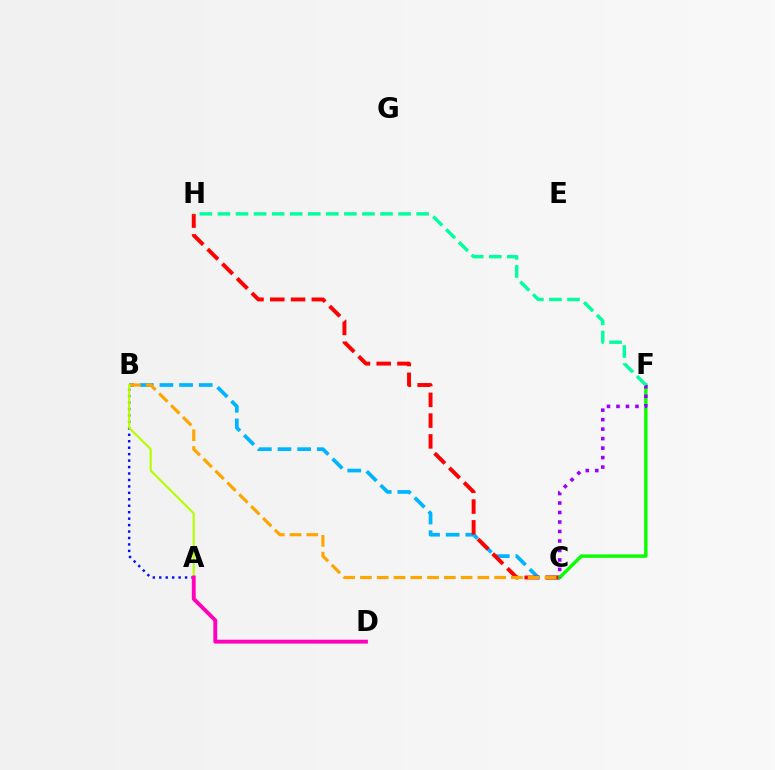{('B', 'C'): [{'color': '#00b5ff', 'line_style': 'dashed', 'thickness': 2.67}, {'color': '#ffa500', 'line_style': 'dashed', 'thickness': 2.28}], ('C', 'H'): [{'color': '#ff0000', 'line_style': 'dashed', 'thickness': 2.82}], ('A', 'B'): [{'color': '#0010ff', 'line_style': 'dotted', 'thickness': 1.75}, {'color': '#b3ff00', 'line_style': 'solid', 'thickness': 1.53}], ('C', 'F'): [{'color': '#08ff00', 'line_style': 'solid', 'thickness': 2.46}, {'color': '#9b00ff', 'line_style': 'dotted', 'thickness': 2.58}], ('F', 'H'): [{'color': '#00ff9d', 'line_style': 'dashed', 'thickness': 2.45}], ('A', 'D'): [{'color': '#ff00bd', 'line_style': 'solid', 'thickness': 2.79}]}